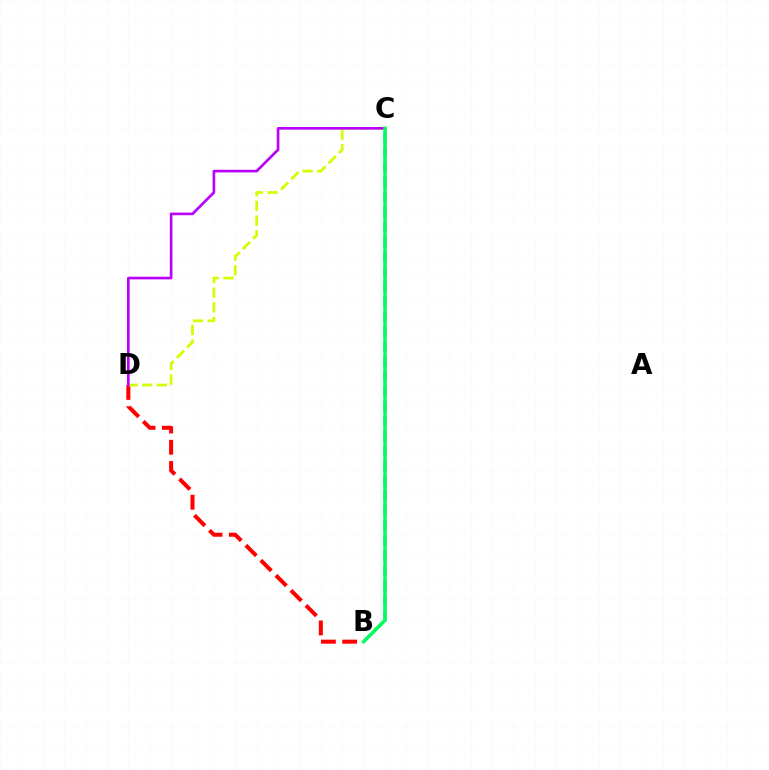{('B', 'D'): [{'color': '#ff0000', 'line_style': 'dashed', 'thickness': 2.89}], ('C', 'D'): [{'color': '#d1ff00', 'line_style': 'dashed', 'thickness': 1.99}, {'color': '#b900ff', 'line_style': 'solid', 'thickness': 1.91}], ('B', 'C'): [{'color': '#0074ff', 'line_style': 'dashed', 'thickness': 2.03}, {'color': '#00ff5c', 'line_style': 'solid', 'thickness': 2.5}]}